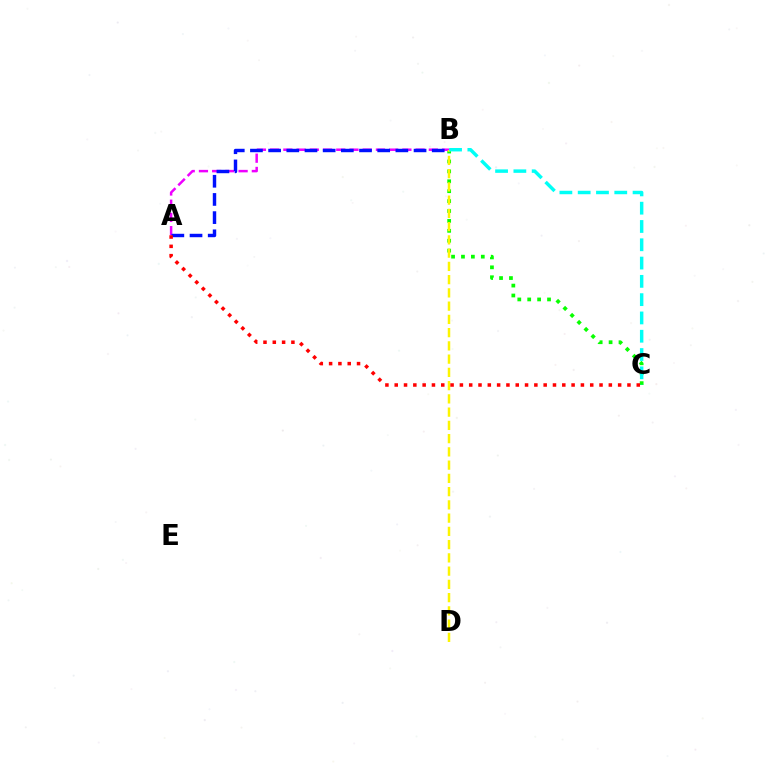{('B', 'C'): [{'color': '#08ff00', 'line_style': 'dotted', 'thickness': 2.69}, {'color': '#00fff6', 'line_style': 'dashed', 'thickness': 2.49}], ('A', 'B'): [{'color': '#ee00ff', 'line_style': 'dashed', 'thickness': 1.8}, {'color': '#0010ff', 'line_style': 'dashed', 'thickness': 2.47}], ('B', 'D'): [{'color': '#fcf500', 'line_style': 'dashed', 'thickness': 1.8}], ('A', 'C'): [{'color': '#ff0000', 'line_style': 'dotted', 'thickness': 2.53}]}